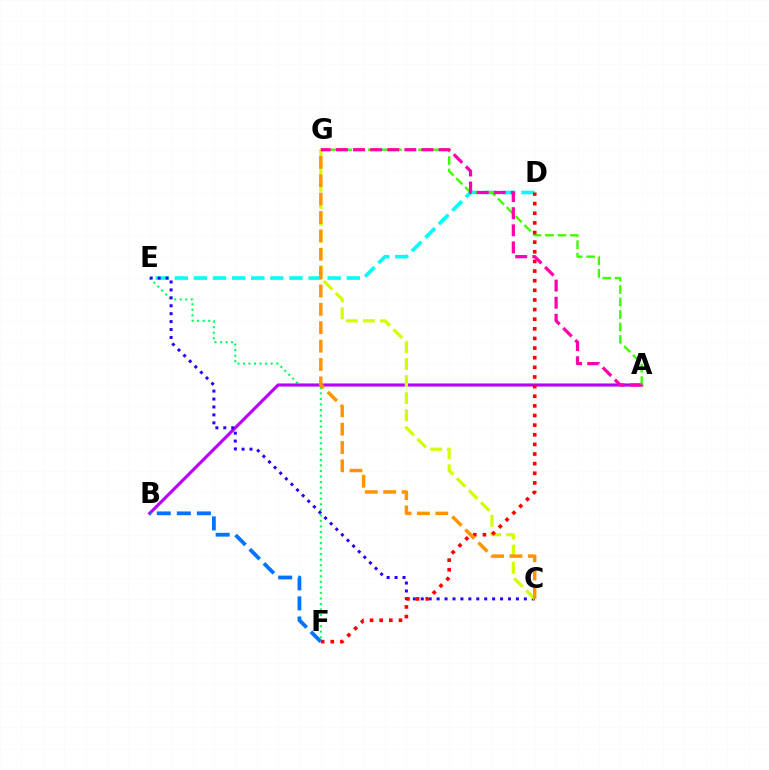{('E', 'F'): [{'color': '#00ff5c', 'line_style': 'dotted', 'thickness': 1.51}], ('A', 'B'): [{'color': '#b900ff', 'line_style': 'solid', 'thickness': 2.25}], ('D', 'E'): [{'color': '#00fff6', 'line_style': 'dashed', 'thickness': 2.6}], ('A', 'G'): [{'color': '#3dff00', 'line_style': 'dashed', 'thickness': 1.7}, {'color': '#ff00ac', 'line_style': 'dashed', 'thickness': 2.32}], ('C', 'E'): [{'color': '#2500ff', 'line_style': 'dotted', 'thickness': 2.15}], ('C', 'G'): [{'color': '#d1ff00', 'line_style': 'dashed', 'thickness': 2.32}, {'color': '#ff9400', 'line_style': 'dashed', 'thickness': 2.5}], ('D', 'F'): [{'color': '#ff0000', 'line_style': 'dotted', 'thickness': 2.62}], ('B', 'F'): [{'color': '#0074ff', 'line_style': 'dashed', 'thickness': 2.73}]}